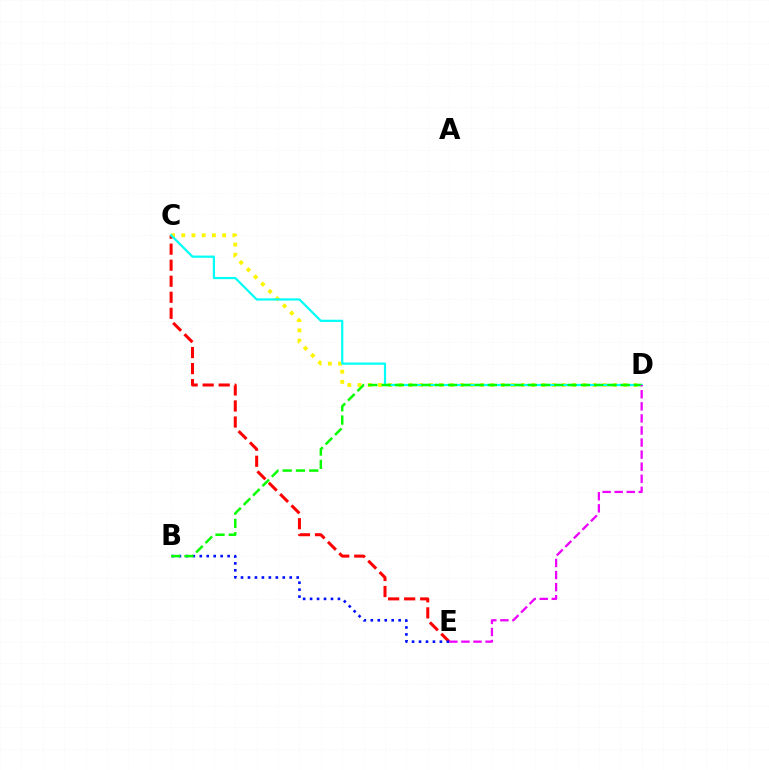{('C', 'E'): [{'color': '#ff0000', 'line_style': 'dashed', 'thickness': 2.18}], ('B', 'E'): [{'color': '#0010ff', 'line_style': 'dotted', 'thickness': 1.89}], ('C', 'D'): [{'color': '#fcf500', 'line_style': 'dotted', 'thickness': 2.78}, {'color': '#00fff6', 'line_style': 'solid', 'thickness': 1.59}], ('B', 'D'): [{'color': '#08ff00', 'line_style': 'dashed', 'thickness': 1.8}], ('D', 'E'): [{'color': '#ee00ff', 'line_style': 'dashed', 'thickness': 1.64}]}